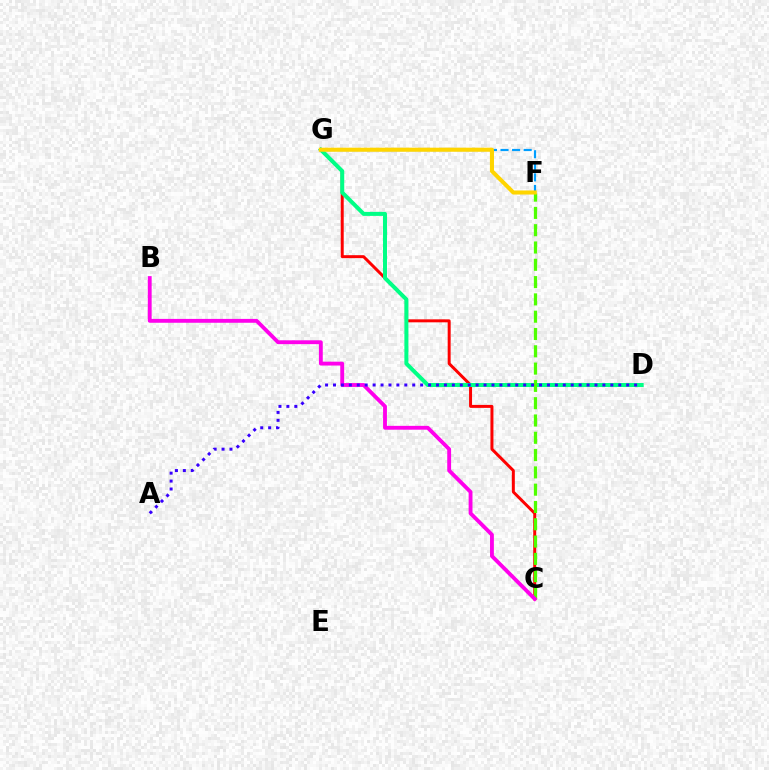{('C', 'G'): [{'color': '#ff0000', 'line_style': 'solid', 'thickness': 2.14}], ('D', 'G'): [{'color': '#00ff86', 'line_style': 'solid', 'thickness': 2.89}], ('F', 'G'): [{'color': '#009eff', 'line_style': 'dashed', 'thickness': 1.57}, {'color': '#ffd500', 'line_style': 'solid', 'thickness': 2.93}], ('C', 'F'): [{'color': '#4fff00', 'line_style': 'dashed', 'thickness': 2.35}], ('B', 'C'): [{'color': '#ff00ed', 'line_style': 'solid', 'thickness': 2.77}], ('A', 'D'): [{'color': '#3700ff', 'line_style': 'dotted', 'thickness': 2.15}]}